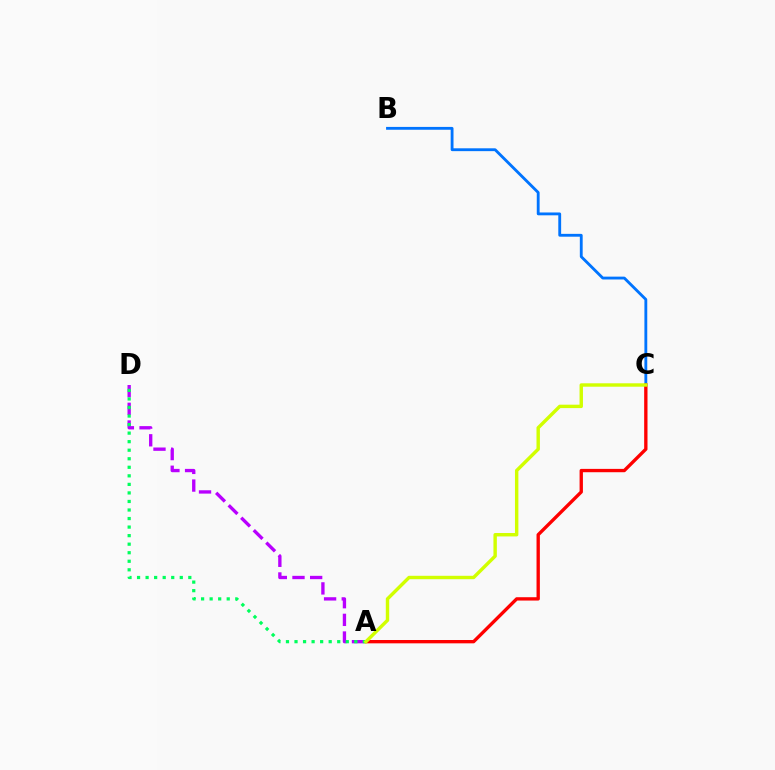{('B', 'C'): [{'color': '#0074ff', 'line_style': 'solid', 'thickness': 2.04}], ('A', 'C'): [{'color': '#ff0000', 'line_style': 'solid', 'thickness': 2.4}, {'color': '#d1ff00', 'line_style': 'solid', 'thickness': 2.46}], ('A', 'D'): [{'color': '#b900ff', 'line_style': 'dashed', 'thickness': 2.4}, {'color': '#00ff5c', 'line_style': 'dotted', 'thickness': 2.32}]}